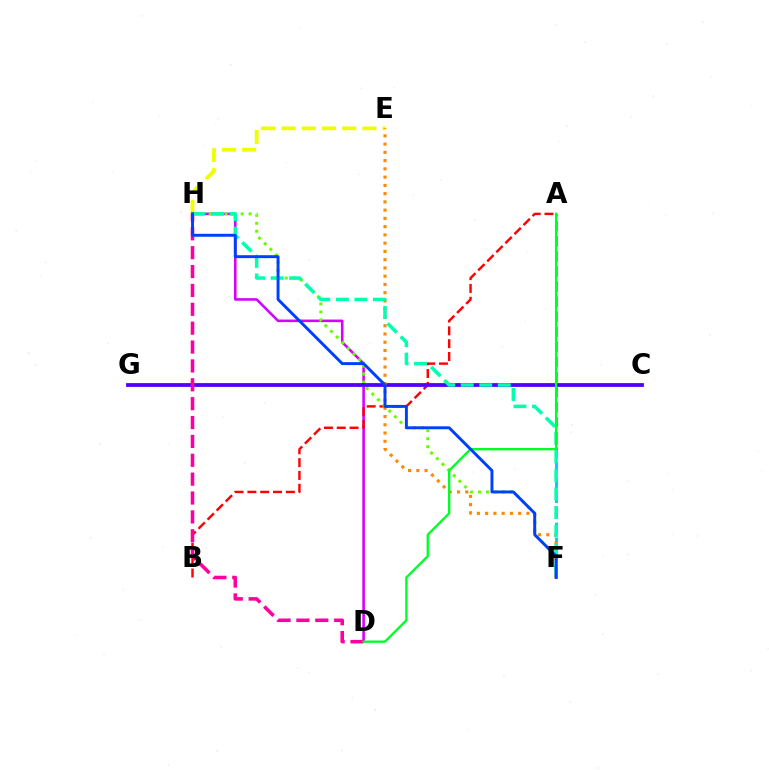{('E', 'H'): [{'color': '#eeff00', 'line_style': 'dashed', 'thickness': 2.75}], ('A', 'F'): [{'color': '#00c7ff', 'line_style': 'dashed', 'thickness': 2.05}], ('D', 'H'): [{'color': '#d600ff', 'line_style': 'solid', 'thickness': 1.86}, {'color': '#ff00a0', 'line_style': 'dashed', 'thickness': 2.56}], ('A', 'B'): [{'color': '#ff0000', 'line_style': 'dashed', 'thickness': 1.74}], ('F', 'H'): [{'color': '#66ff00', 'line_style': 'dotted', 'thickness': 2.17}, {'color': '#00ffaf', 'line_style': 'dashed', 'thickness': 2.52}, {'color': '#003fff', 'line_style': 'solid', 'thickness': 2.11}], ('C', 'G'): [{'color': '#4f00ff', 'line_style': 'solid', 'thickness': 2.72}], ('E', 'F'): [{'color': '#ff8800', 'line_style': 'dotted', 'thickness': 2.24}], ('A', 'D'): [{'color': '#00ff27', 'line_style': 'solid', 'thickness': 1.69}]}